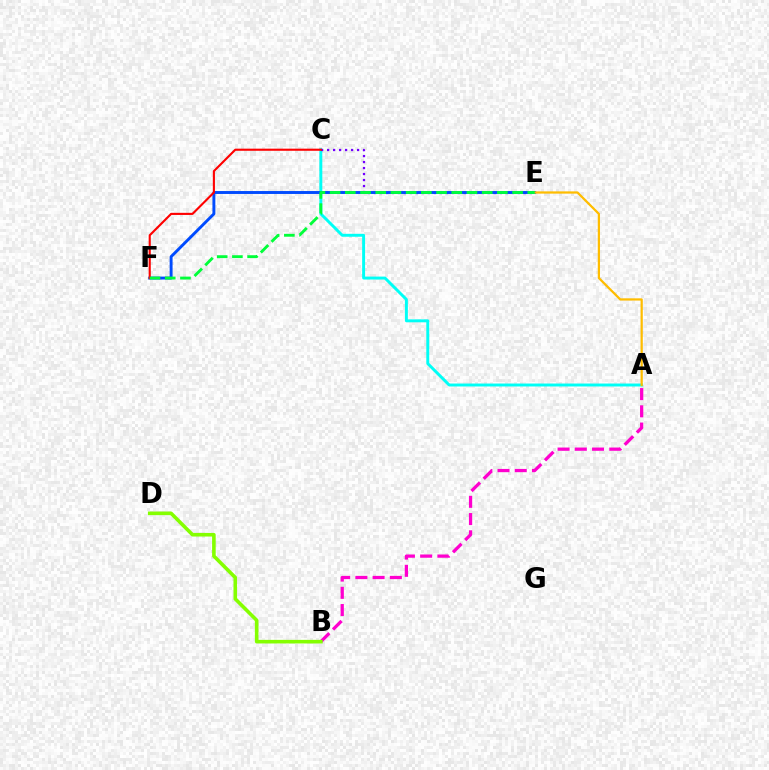{('A', 'B'): [{'color': '#ff00cf', 'line_style': 'dashed', 'thickness': 2.34}], ('B', 'D'): [{'color': '#84ff00', 'line_style': 'solid', 'thickness': 2.59}], ('A', 'C'): [{'color': '#00fff6', 'line_style': 'solid', 'thickness': 2.11}], ('C', 'E'): [{'color': '#7200ff', 'line_style': 'dotted', 'thickness': 1.63}], ('E', 'F'): [{'color': '#004bff', 'line_style': 'solid', 'thickness': 2.1}, {'color': '#00ff39', 'line_style': 'dashed', 'thickness': 2.07}], ('C', 'F'): [{'color': '#ff0000', 'line_style': 'solid', 'thickness': 1.53}], ('A', 'E'): [{'color': '#ffbd00', 'line_style': 'solid', 'thickness': 1.61}]}